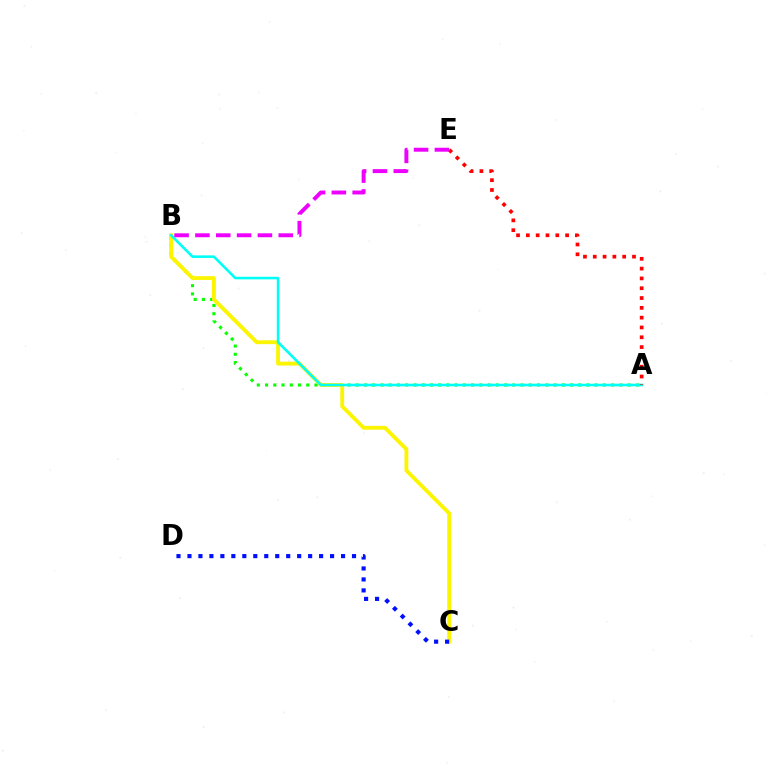{('A', 'B'): [{'color': '#08ff00', 'line_style': 'dotted', 'thickness': 2.24}, {'color': '#00fff6', 'line_style': 'solid', 'thickness': 1.86}], ('B', 'C'): [{'color': '#fcf500', 'line_style': 'solid', 'thickness': 2.77}], ('A', 'E'): [{'color': '#ff0000', 'line_style': 'dotted', 'thickness': 2.67}], ('C', 'D'): [{'color': '#0010ff', 'line_style': 'dotted', 'thickness': 2.98}], ('B', 'E'): [{'color': '#ee00ff', 'line_style': 'dashed', 'thickness': 2.83}]}